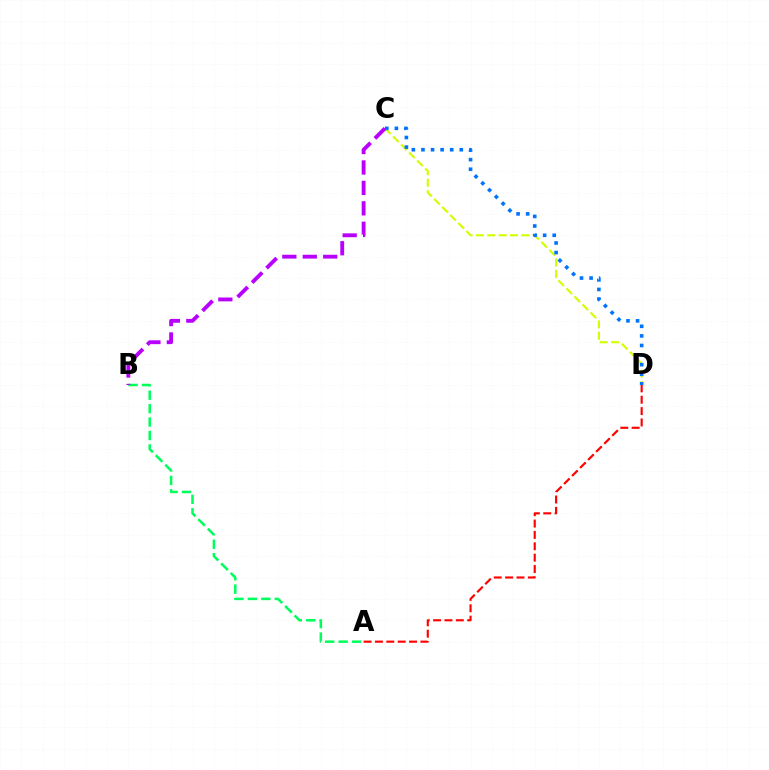{('C', 'D'): [{'color': '#d1ff00', 'line_style': 'dashed', 'thickness': 1.54}, {'color': '#0074ff', 'line_style': 'dotted', 'thickness': 2.61}], ('A', 'D'): [{'color': '#ff0000', 'line_style': 'dashed', 'thickness': 1.54}], ('A', 'B'): [{'color': '#00ff5c', 'line_style': 'dashed', 'thickness': 1.83}], ('B', 'C'): [{'color': '#b900ff', 'line_style': 'dashed', 'thickness': 2.78}]}